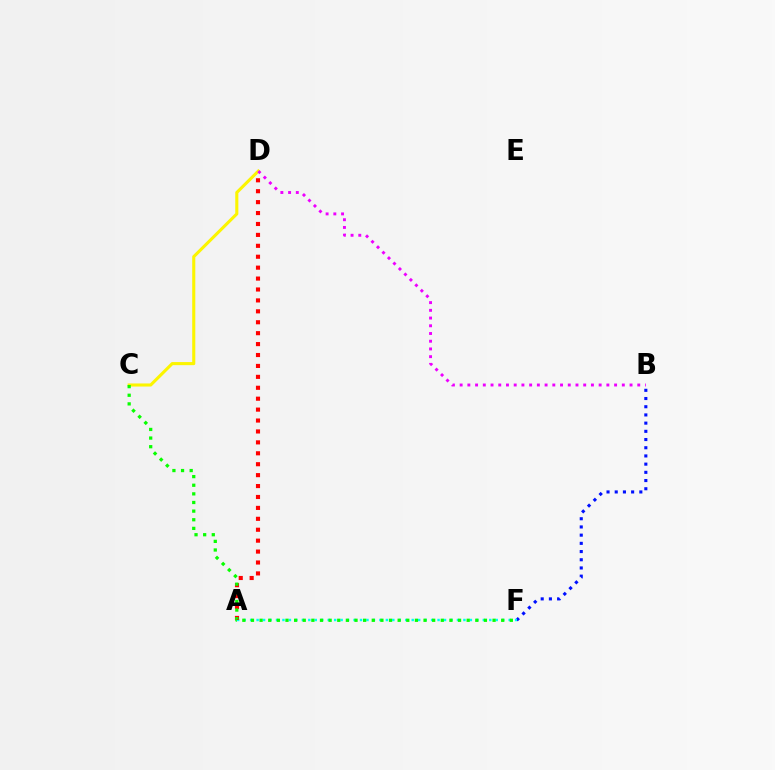{('B', 'F'): [{'color': '#0010ff', 'line_style': 'dotted', 'thickness': 2.23}], ('A', 'F'): [{'color': '#00fff6', 'line_style': 'dotted', 'thickness': 1.76}], ('A', 'D'): [{'color': '#ff0000', 'line_style': 'dotted', 'thickness': 2.97}], ('C', 'D'): [{'color': '#fcf500', 'line_style': 'solid', 'thickness': 2.22}], ('C', 'F'): [{'color': '#08ff00', 'line_style': 'dotted', 'thickness': 2.34}], ('B', 'D'): [{'color': '#ee00ff', 'line_style': 'dotted', 'thickness': 2.1}]}